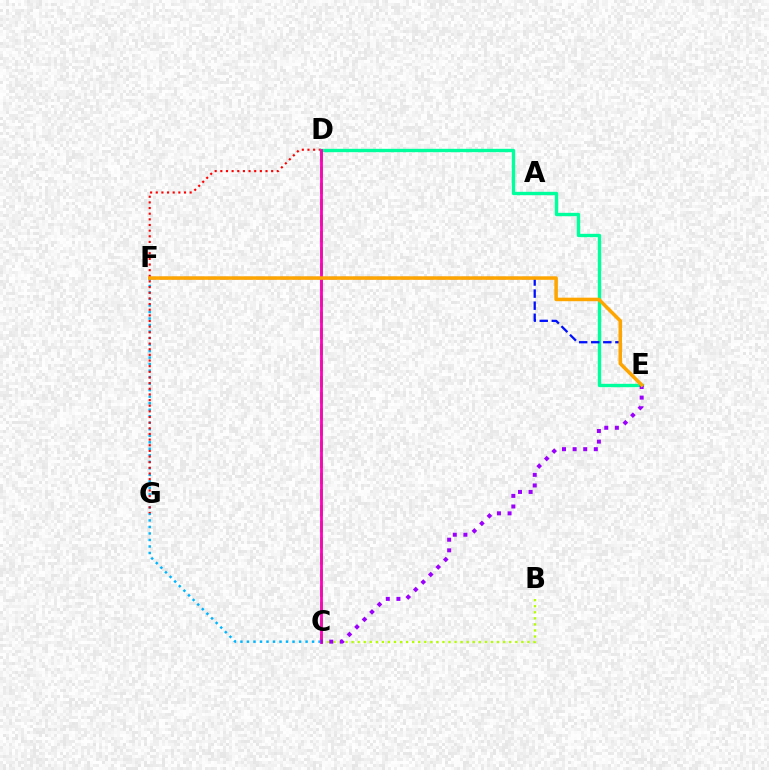{('C', 'F'): [{'color': '#00b5ff', 'line_style': 'dotted', 'thickness': 1.77}], ('D', 'G'): [{'color': '#ff0000', 'line_style': 'dotted', 'thickness': 1.53}], ('C', 'D'): [{'color': '#08ff00', 'line_style': 'dashed', 'thickness': 2.19}, {'color': '#ff00bd', 'line_style': 'solid', 'thickness': 2.01}], ('B', 'C'): [{'color': '#b3ff00', 'line_style': 'dotted', 'thickness': 1.65}], ('D', 'E'): [{'color': '#00ff9d', 'line_style': 'solid', 'thickness': 2.42}], ('C', 'E'): [{'color': '#9b00ff', 'line_style': 'dotted', 'thickness': 2.88}], ('E', 'F'): [{'color': '#0010ff', 'line_style': 'dashed', 'thickness': 1.64}, {'color': '#ffa500', 'line_style': 'solid', 'thickness': 2.54}]}